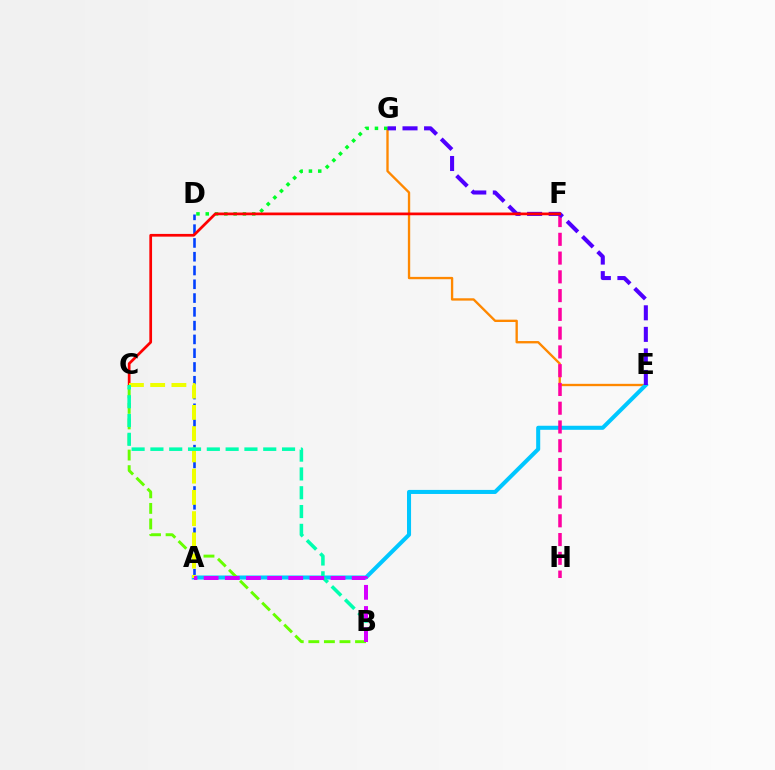{('E', 'G'): [{'color': '#ff8800', 'line_style': 'solid', 'thickness': 1.69}, {'color': '#4f00ff', 'line_style': 'dashed', 'thickness': 2.93}], ('A', 'E'): [{'color': '#00c7ff', 'line_style': 'solid', 'thickness': 2.92}], ('B', 'C'): [{'color': '#66ff00', 'line_style': 'dashed', 'thickness': 2.12}, {'color': '#00ffaf', 'line_style': 'dashed', 'thickness': 2.55}], ('D', 'G'): [{'color': '#00ff27', 'line_style': 'dotted', 'thickness': 2.53}], ('F', 'H'): [{'color': '#ff00a0', 'line_style': 'dashed', 'thickness': 2.55}], ('A', 'D'): [{'color': '#003fff', 'line_style': 'dashed', 'thickness': 1.87}], ('C', 'F'): [{'color': '#ff0000', 'line_style': 'solid', 'thickness': 1.96}], ('A', 'C'): [{'color': '#eeff00', 'line_style': 'dashed', 'thickness': 2.89}], ('A', 'B'): [{'color': '#d600ff', 'line_style': 'dashed', 'thickness': 2.87}]}